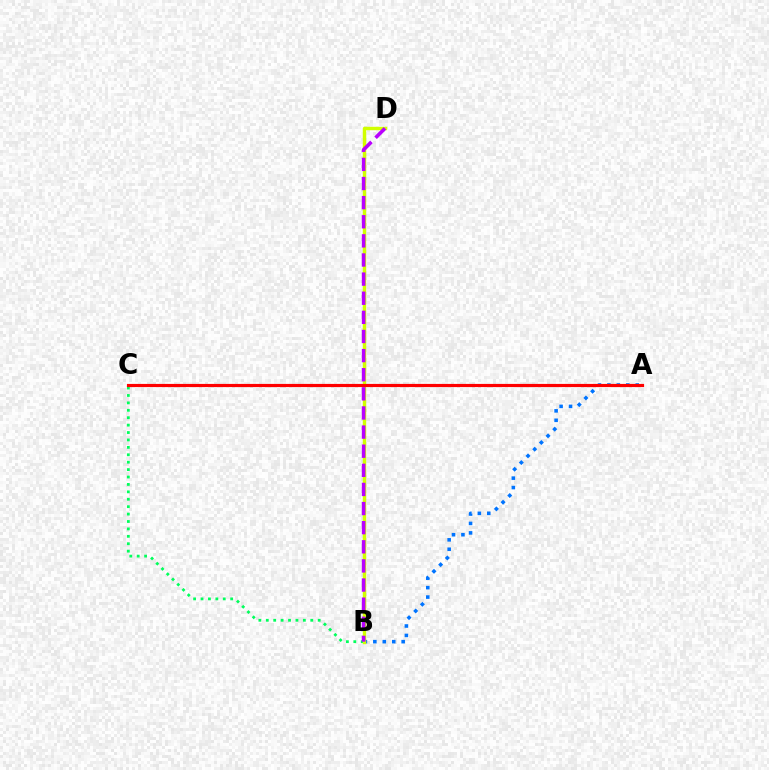{('B', 'C'): [{'color': '#00ff5c', 'line_style': 'dotted', 'thickness': 2.01}], ('A', 'B'): [{'color': '#0074ff', 'line_style': 'dotted', 'thickness': 2.57}], ('B', 'D'): [{'color': '#d1ff00', 'line_style': 'solid', 'thickness': 2.47}, {'color': '#b900ff', 'line_style': 'dashed', 'thickness': 2.6}], ('A', 'C'): [{'color': '#ff0000', 'line_style': 'solid', 'thickness': 2.28}]}